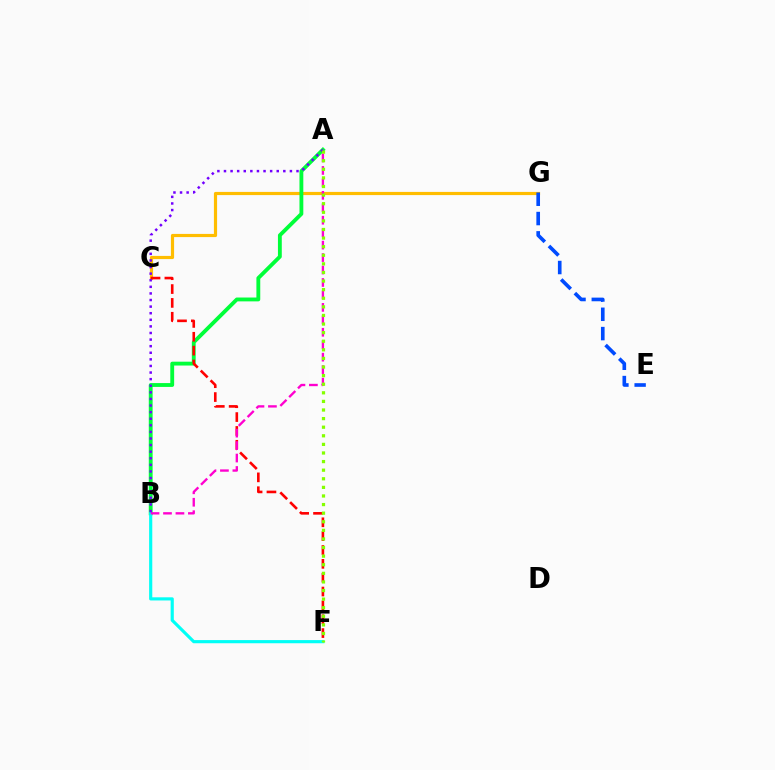{('C', 'G'): [{'color': '#ffbd00', 'line_style': 'solid', 'thickness': 2.29}], ('E', 'G'): [{'color': '#004bff', 'line_style': 'dashed', 'thickness': 2.62}], ('A', 'B'): [{'color': '#00ff39', 'line_style': 'solid', 'thickness': 2.77}, {'color': '#ff00cf', 'line_style': 'dashed', 'thickness': 1.69}, {'color': '#7200ff', 'line_style': 'dotted', 'thickness': 1.79}], ('C', 'F'): [{'color': '#ff0000', 'line_style': 'dashed', 'thickness': 1.88}], ('B', 'F'): [{'color': '#00fff6', 'line_style': 'solid', 'thickness': 2.27}], ('A', 'F'): [{'color': '#84ff00', 'line_style': 'dotted', 'thickness': 2.34}]}